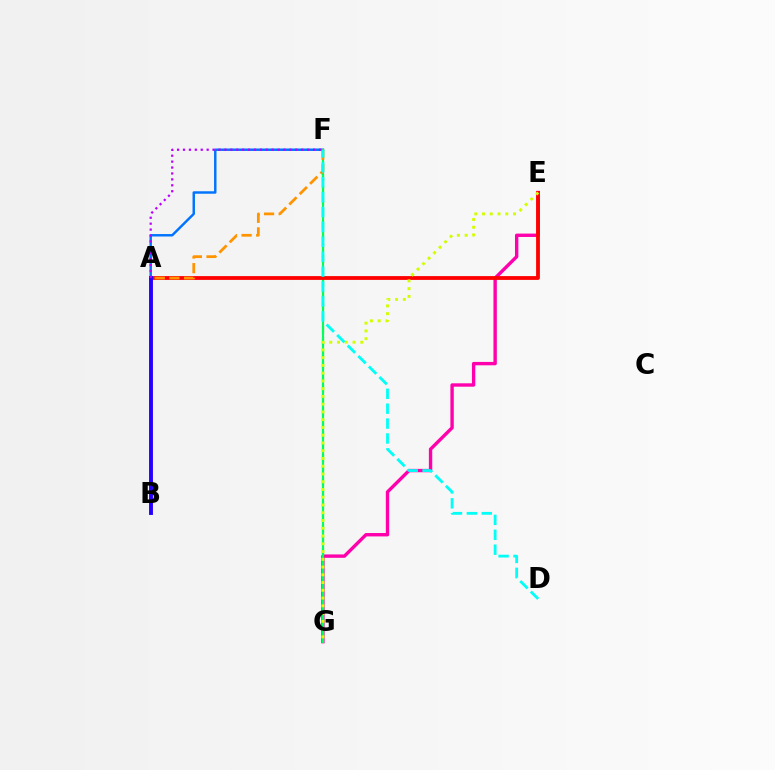{('E', 'G'): [{'color': '#ff00ac', 'line_style': 'solid', 'thickness': 2.43}, {'color': '#d1ff00', 'line_style': 'dotted', 'thickness': 2.11}], ('A', 'F'): [{'color': '#0074ff', 'line_style': 'solid', 'thickness': 1.77}, {'color': '#ff9400', 'line_style': 'dashed', 'thickness': 1.99}, {'color': '#b900ff', 'line_style': 'dotted', 'thickness': 1.61}], ('F', 'G'): [{'color': '#3dff00', 'line_style': 'dashed', 'thickness': 1.59}, {'color': '#00ff5c', 'line_style': 'solid', 'thickness': 1.54}], ('A', 'E'): [{'color': '#ff0000', 'line_style': 'solid', 'thickness': 2.74}], ('A', 'B'): [{'color': '#2500ff', 'line_style': 'solid', 'thickness': 2.8}], ('D', 'F'): [{'color': '#00fff6', 'line_style': 'dashed', 'thickness': 2.02}]}